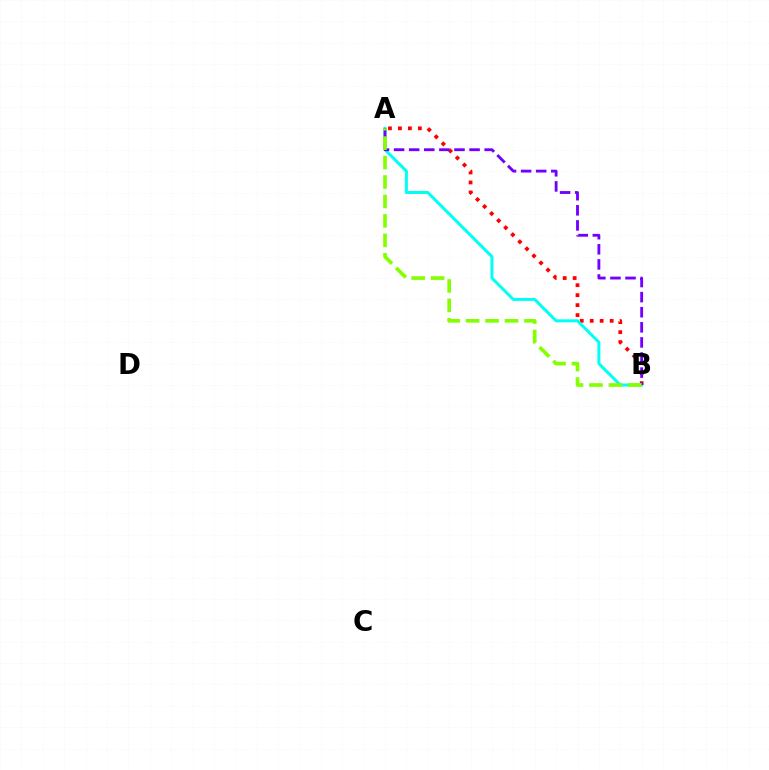{('A', 'B'): [{'color': '#ff0000', 'line_style': 'dotted', 'thickness': 2.71}, {'color': '#00fff6', 'line_style': 'solid', 'thickness': 2.16}, {'color': '#7200ff', 'line_style': 'dashed', 'thickness': 2.05}, {'color': '#84ff00', 'line_style': 'dashed', 'thickness': 2.64}]}